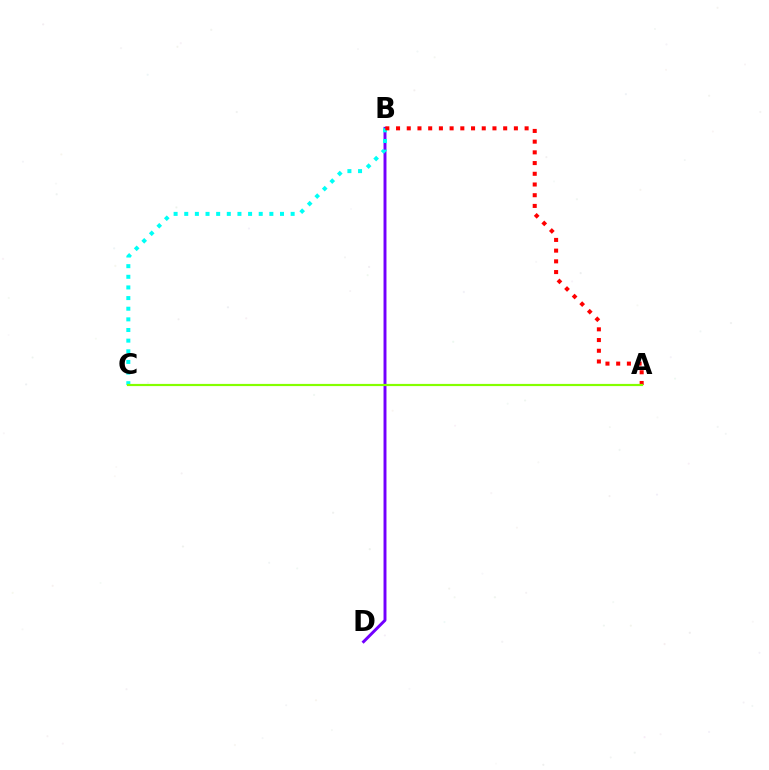{('B', 'D'): [{'color': '#7200ff', 'line_style': 'solid', 'thickness': 2.12}], ('B', 'C'): [{'color': '#00fff6', 'line_style': 'dotted', 'thickness': 2.89}], ('A', 'B'): [{'color': '#ff0000', 'line_style': 'dotted', 'thickness': 2.91}], ('A', 'C'): [{'color': '#84ff00', 'line_style': 'solid', 'thickness': 1.57}]}